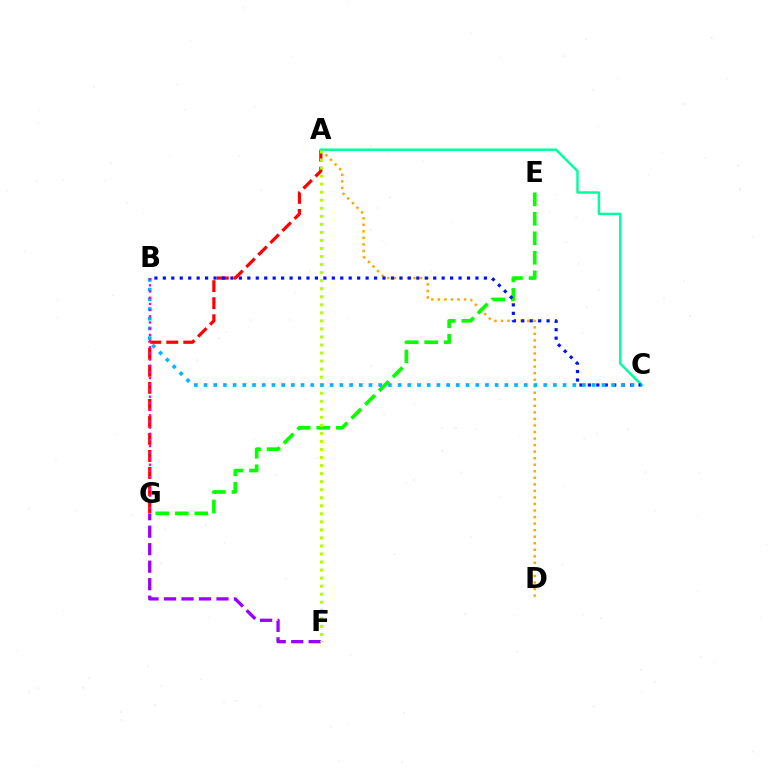{('A', 'D'): [{'color': '#ffa500', 'line_style': 'dotted', 'thickness': 1.78}], ('A', 'G'): [{'color': '#ff0000', 'line_style': 'dashed', 'thickness': 2.31}], ('A', 'C'): [{'color': '#00ff9d', 'line_style': 'solid', 'thickness': 1.75}], ('F', 'G'): [{'color': '#9b00ff', 'line_style': 'dashed', 'thickness': 2.38}], ('E', 'G'): [{'color': '#08ff00', 'line_style': 'dashed', 'thickness': 2.65}], ('A', 'F'): [{'color': '#b3ff00', 'line_style': 'dotted', 'thickness': 2.18}], ('B', 'C'): [{'color': '#0010ff', 'line_style': 'dotted', 'thickness': 2.3}, {'color': '#00b5ff', 'line_style': 'dotted', 'thickness': 2.64}], ('B', 'G'): [{'color': '#ff00bd', 'line_style': 'dotted', 'thickness': 1.68}]}